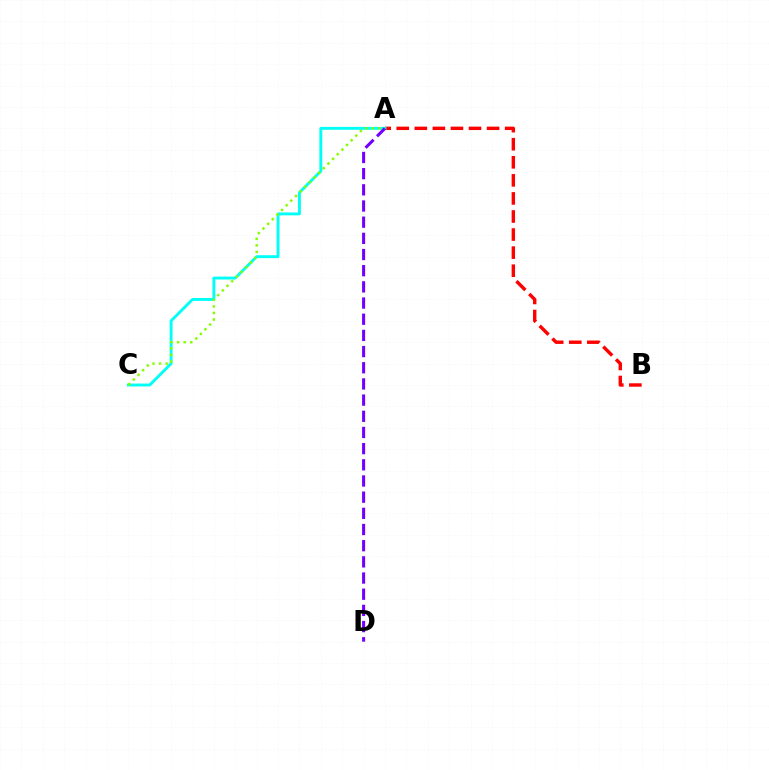{('A', 'B'): [{'color': '#ff0000', 'line_style': 'dashed', 'thickness': 2.45}], ('A', 'C'): [{'color': '#00fff6', 'line_style': 'solid', 'thickness': 2.08}, {'color': '#84ff00', 'line_style': 'dotted', 'thickness': 1.78}], ('A', 'D'): [{'color': '#7200ff', 'line_style': 'dashed', 'thickness': 2.2}]}